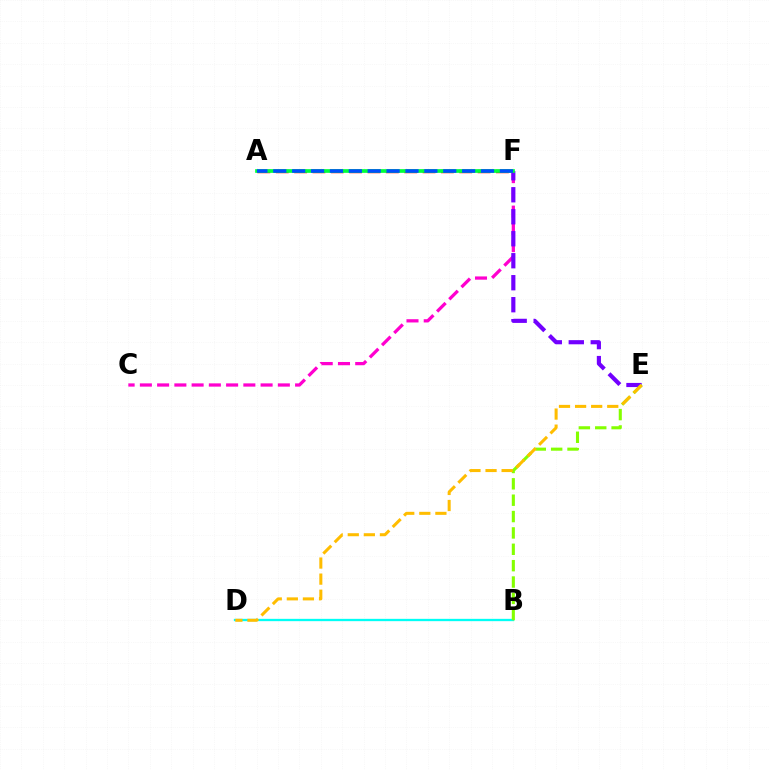{('C', 'F'): [{'color': '#ff00cf', 'line_style': 'dashed', 'thickness': 2.34}], ('E', 'F'): [{'color': '#7200ff', 'line_style': 'dashed', 'thickness': 2.99}], ('A', 'F'): [{'color': '#ff0000', 'line_style': 'dashed', 'thickness': 2.49}, {'color': '#00ff39', 'line_style': 'solid', 'thickness': 2.66}, {'color': '#004bff', 'line_style': 'dashed', 'thickness': 2.57}], ('B', 'D'): [{'color': '#00fff6', 'line_style': 'solid', 'thickness': 1.66}], ('B', 'E'): [{'color': '#84ff00', 'line_style': 'dashed', 'thickness': 2.22}], ('D', 'E'): [{'color': '#ffbd00', 'line_style': 'dashed', 'thickness': 2.18}]}